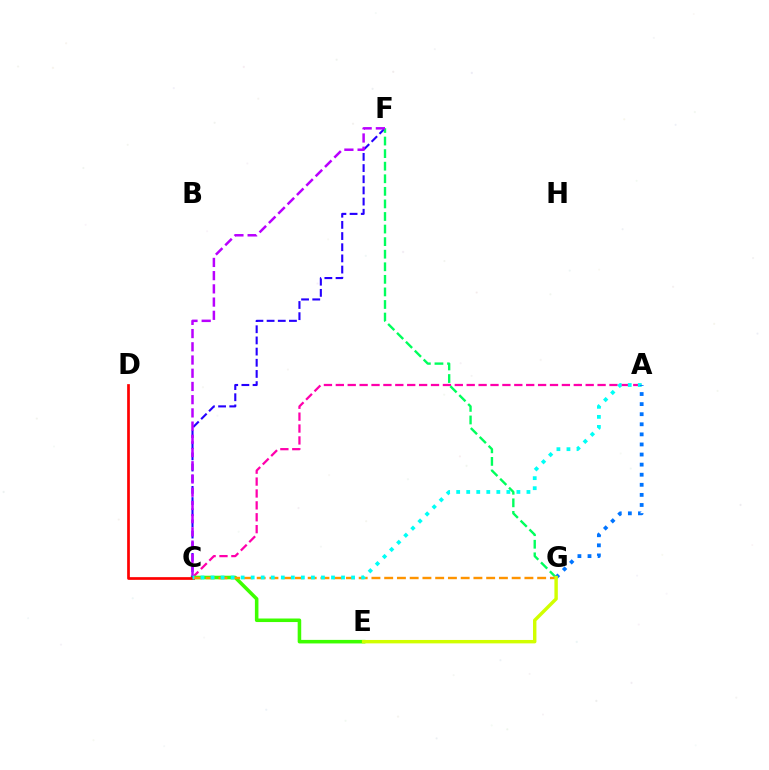{('A', 'C'): [{'color': '#ff00ac', 'line_style': 'dashed', 'thickness': 1.62}, {'color': '#00fff6', 'line_style': 'dotted', 'thickness': 2.73}], ('C', 'E'): [{'color': '#3dff00', 'line_style': 'solid', 'thickness': 2.55}], ('C', 'F'): [{'color': '#2500ff', 'line_style': 'dashed', 'thickness': 1.52}, {'color': '#b900ff', 'line_style': 'dashed', 'thickness': 1.8}], ('F', 'G'): [{'color': '#00ff5c', 'line_style': 'dashed', 'thickness': 1.71}], ('C', 'D'): [{'color': '#ff0000', 'line_style': 'solid', 'thickness': 1.95}], ('C', 'G'): [{'color': '#ff9400', 'line_style': 'dashed', 'thickness': 1.73}], ('A', 'G'): [{'color': '#0074ff', 'line_style': 'dotted', 'thickness': 2.74}], ('E', 'G'): [{'color': '#d1ff00', 'line_style': 'solid', 'thickness': 2.46}]}